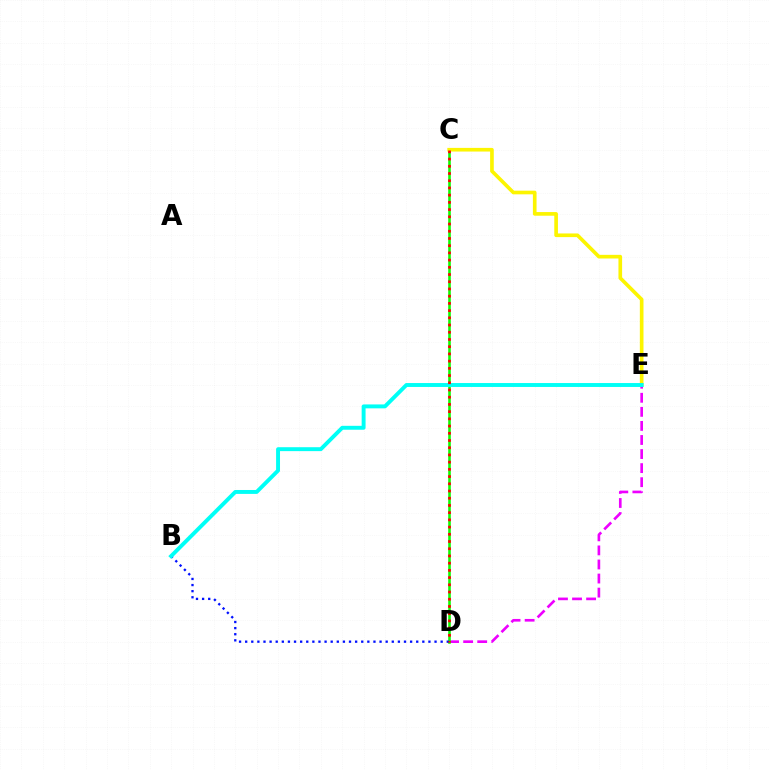{('D', 'E'): [{'color': '#ee00ff', 'line_style': 'dashed', 'thickness': 1.91}], ('C', 'D'): [{'color': '#08ff00', 'line_style': 'solid', 'thickness': 1.86}, {'color': '#ff0000', 'line_style': 'dotted', 'thickness': 1.96}], ('B', 'D'): [{'color': '#0010ff', 'line_style': 'dotted', 'thickness': 1.66}], ('C', 'E'): [{'color': '#fcf500', 'line_style': 'solid', 'thickness': 2.63}], ('B', 'E'): [{'color': '#00fff6', 'line_style': 'solid', 'thickness': 2.82}]}